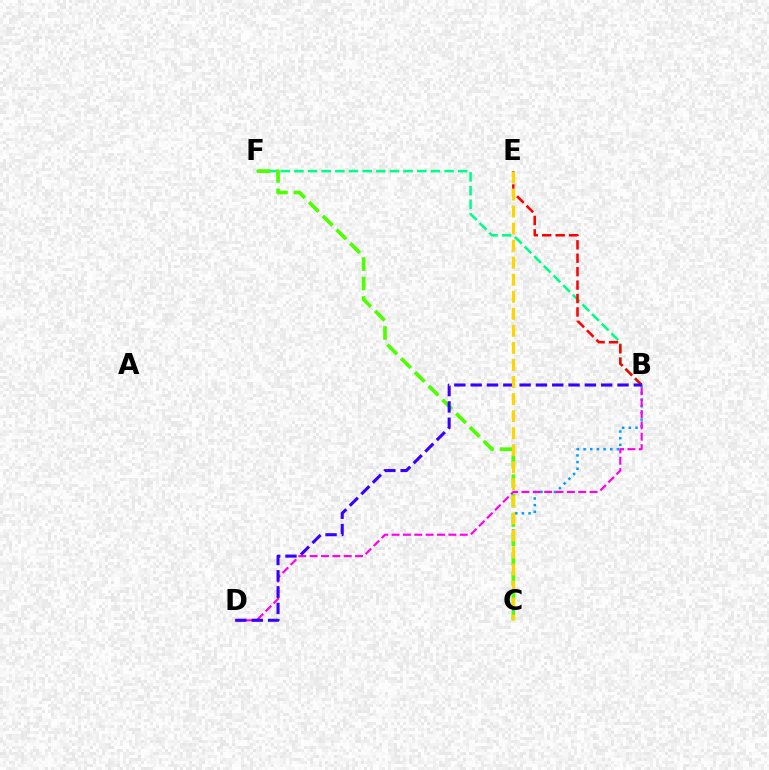{('B', 'C'): [{'color': '#009eff', 'line_style': 'dotted', 'thickness': 1.81}], ('B', 'F'): [{'color': '#00ff86', 'line_style': 'dashed', 'thickness': 1.85}], ('B', 'E'): [{'color': '#ff0000', 'line_style': 'dashed', 'thickness': 1.82}], ('C', 'F'): [{'color': '#4fff00', 'line_style': 'dashed', 'thickness': 2.64}], ('B', 'D'): [{'color': '#ff00ed', 'line_style': 'dashed', 'thickness': 1.54}, {'color': '#3700ff', 'line_style': 'dashed', 'thickness': 2.22}], ('C', 'E'): [{'color': '#ffd500', 'line_style': 'dashed', 'thickness': 2.32}]}